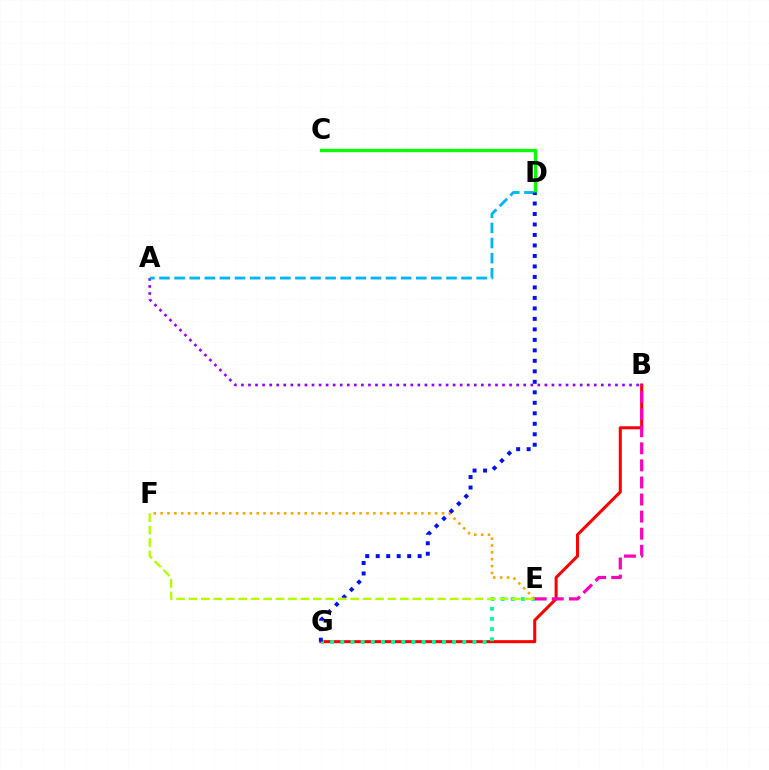{('B', 'G'): [{'color': '#ff0000', 'line_style': 'solid', 'thickness': 2.19}], ('E', 'G'): [{'color': '#00ff9d', 'line_style': 'dotted', 'thickness': 2.76}], ('E', 'F'): [{'color': '#ffa500', 'line_style': 'dotted', 'thickness': 1.86}, {'color': '#b3ff00', 'line_style': 'dashed', 'thickness': 1.69}], ('B', 'E'): [{'color': '#ff00bd', 'line_style': 'dashed', 'thickness': 2.32}], ('A', 'B'): [{'color': '#9b00ff', 'line_style': 'dotted', 'thickness': 1.92}], ('A', 'D'): [{'color': '#00b5ff', 'line_style': 'dashed', 'thickness': 2.05}], ('C', 'D'): [{'color': '#08ff00', 'line_style': 'solid', 'thickness': 2.38}], ('D', 'G'): [{'color': '#0010ff', 'line_style': 'dotted', 'thickness': 2.85}]}